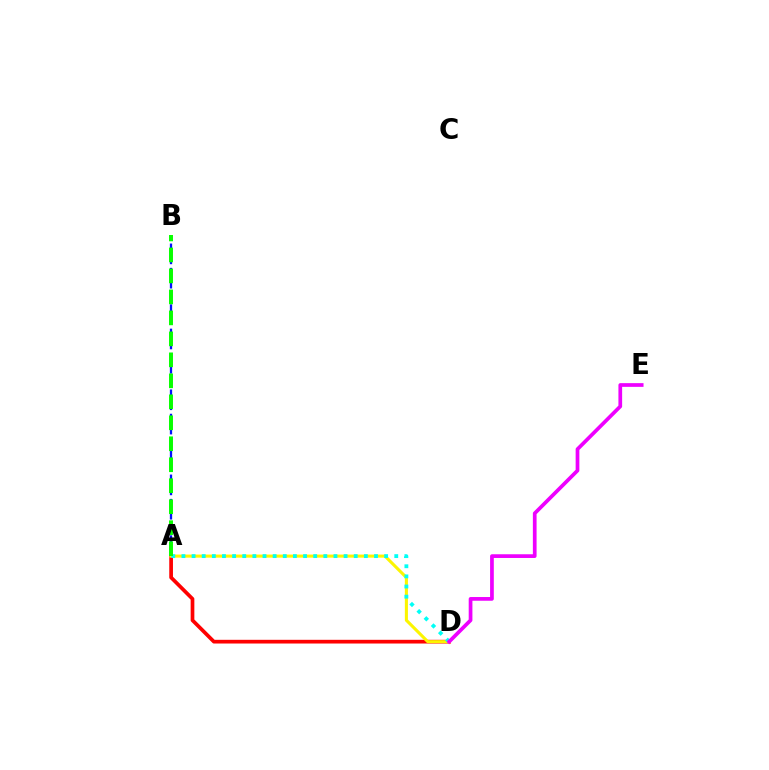{('A', 'D'): [{'color': '#ff0000', 'line_style': 'solid', 'thickness': 2.67}, {'color': '#fcf500', 'line_style': 'solid', 'thickness': 2.21}, {'color': '#00fff6', 'line_style': 'dotted', 'thickness': 2.75}], ('A', 'B'): [{'color': '#0010ff', 'line_style': 'dashed', 'thickness': 1.65}, {'color': '#08ff00', 'line_style': 'dashed', 'thickness': 2.85}], ('D', 'E'): [{'color': '#ee00ff', 'line_style': 'solid', 'thickness': 2.67}]}